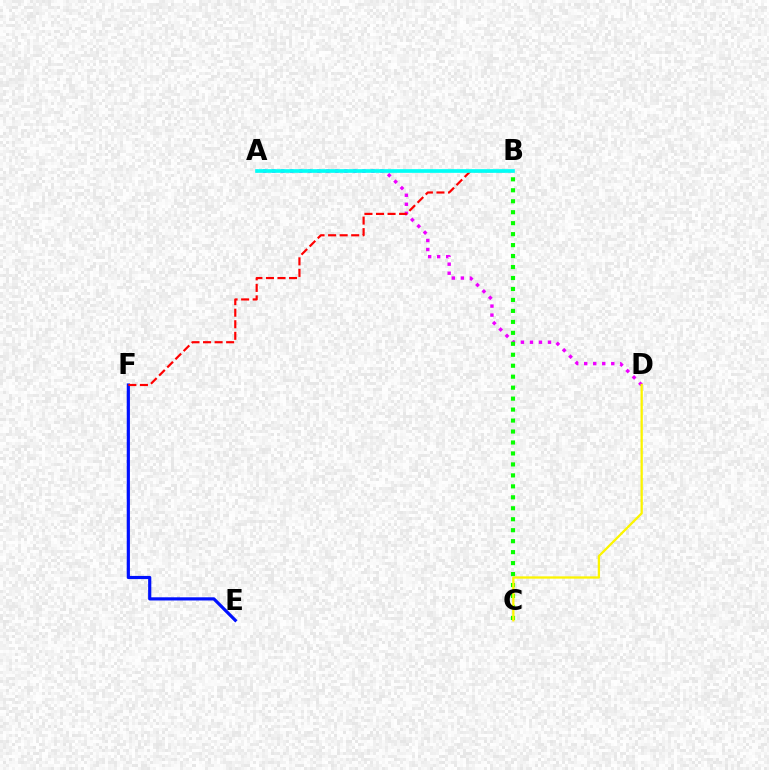{('E', 'F'): [{'color': '#0010ff', 'line_style': 'solid', 'thickness': 2.29}], ('A', 'D'): [{'color': '#ee00ff', 'line_style': 'dotted', 'thickness': 2.45}], ('B', 'C'): [{'color': '#08ff00', 'line_style': 'dotted', 'thickness': 2.98}], ('B', 'F'): [{'color': '#ff0000', 'line_style': 'dashed', 'thickness': 1.57}], ('A', 'B'): [{'color': '#00fff6', 'line_style': 'solid', 'thickness': 2.65}], ('C', 'D'): [{'color': '#fcf500', 'line_style': 'solid', 'thickness': 1.65}]}